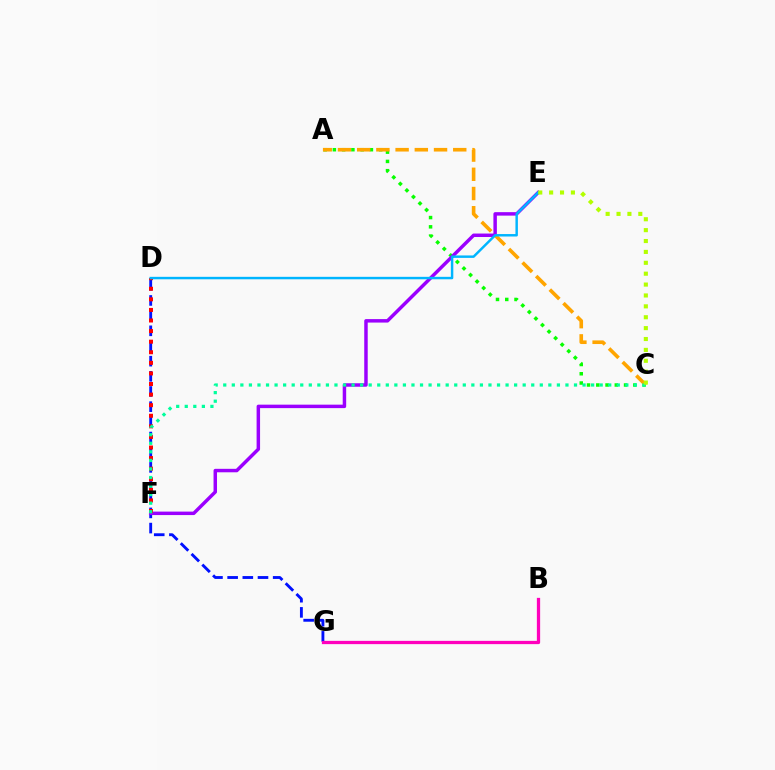{('D', 'G'): [{'color': '#0010ff', 'line_style': 'dashed', 'thickness': 2.06}], ('B', 'G'): [{'color': '#ff00bd', 'line_style': 'solid', 'thickness': 2.35}], ('A', 'C'): [{'color': '#08ff00', 'line_style': 'dotted', 'thickness': 2.52}, {'color': '#ffa500', 'line_style': 'dashed', 'thickness': 2.61}], ('E', 'F'): [{'color': '#9b00ff', 'line_style': 'solid', 'thickness': 2.5}], ('D', 'F'): [{'color': '#ff0000', 'line_style': 'dotted', 'thickness': 2.88}], ('D', 'E'): [{'color': '#00b5ff', 'line_style': 'solid', 'thickness': 1.77}], ('C', 'F'): [{'color': '#00ff9d', 'line_style': 'dotted', 'thickness': 2.32}], ('C', 'E'): [{'color': '#b3ff00', 'line_style': 'dotted', 'thickness': 2.96}]}